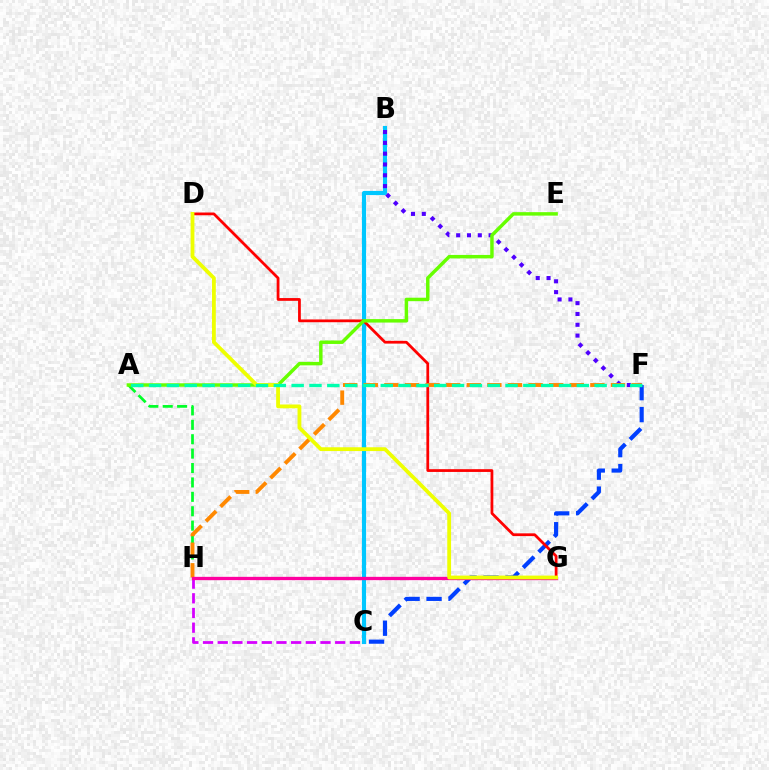{('C', 'F'): [{'color': '#003fff', 'line_style': 'dashed', 'thickness': 2.98}], ('B', 'C'): [{'color': '#00c7ff', 'line_style': 'solid', 'thickness': 2.97}], ('A', 'H'): [{'color': '#00ff27', 'line_style': 'dashed', 'thickness': 1.96}], ('D', 'G'): [{'color': '#ff0000', 'line_style': 'solid', 'thickness': 1.99}, {'color': '#eeff00', 'line_style': 'solid', 'thickness': 2.74}], ('B', 'F'): [{'color': '#4f00ff', 'line_style': 'dotted', 'thickness': 2.94}], ('F', 'H'): [{'color': '#ff8800', 'line_style': 'dashed', 'thickness': 2.8}], ('A', 'E'): [{'color': '#66ff00', 'line_style': 'solid', 'thickness': 2.49}], ('C', 'H'): [{'color': '#d600ff', 'line_style': 'dashed', 'thickness': 1.99}], ('G', 'H'): [{'color': '#ff00a0', 'line_style': 'solid', 'thickness': 2.38}], ('A', 'F'): [{'color': '#00ffaf', 'line_style': 'dashed', 'thickness': 2.42}]}